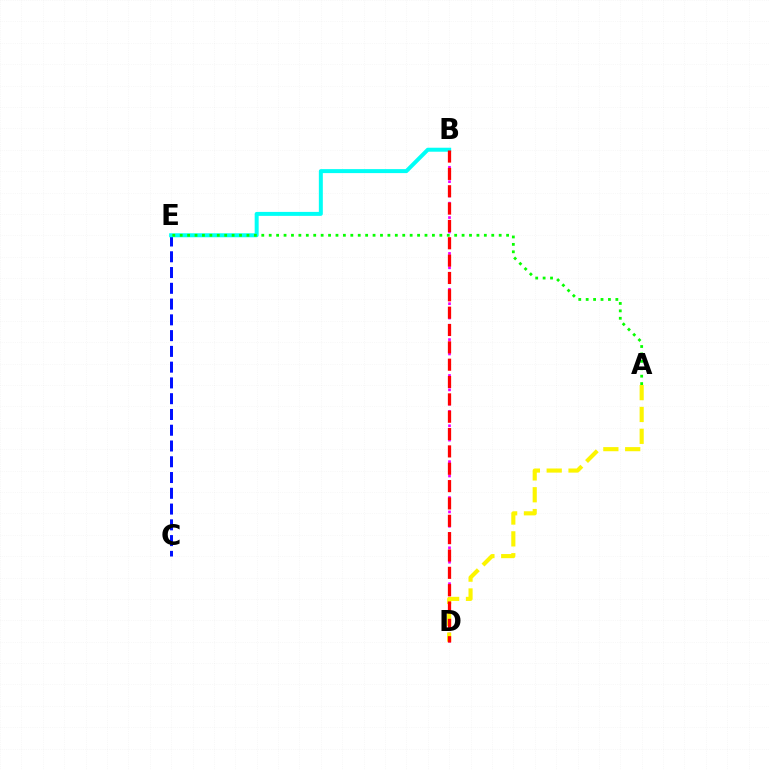{('B', 'D'): [{'color': '#ee00ff', 'line_style': 'dotted', 'thickness': 1.95}, {'color': '#ff0000', 'line_style': 'dashed', 'thickness': 2.36}], ('C', 'E'): [{'color': '#0010ff', 'line_style': 'dashed', 'thickness': 2.14}], ('A', 'D'): [{'color': '#fcf500', 'line_style': 'dashed', 'thickness': 2.97}], ('B', 'E'): [{'color': '#00fff6', 'line_style': 'solid', 'thickness': 2.87}], ('A', 'E'): [{'color': '#08ff00', 'line_style': 'dotted', 'thickness': 2.02}]}